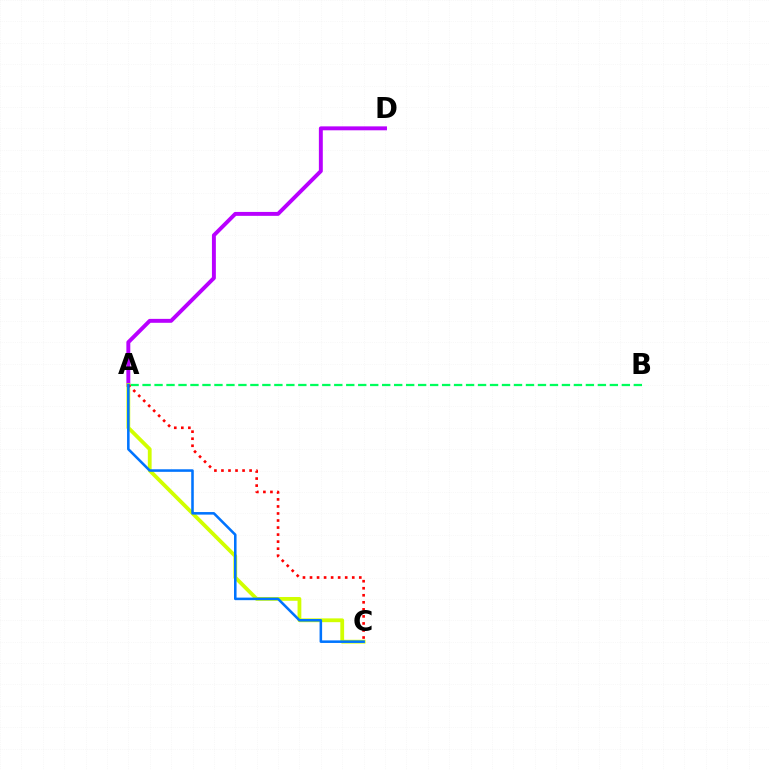{('A', 'B'): [{'color': '#00ff5c', 'line_style': 'dashed', 'thickness': 1.63}], ('A', 'D'): [{'color': '#b900ff', 'line_style': 'solid', 'thickness': 2.83}], ('A', 'C'): [{'color': '#d1ff00', 'line_style': 'solid', 'thickness': 2.73}, {'color': '#ff0000', 'line_style': 'dotted', 'thickness': 1.91}, {'color': '#0074ff', 'line_style': 'solid', 'thickness': 1.84}]}